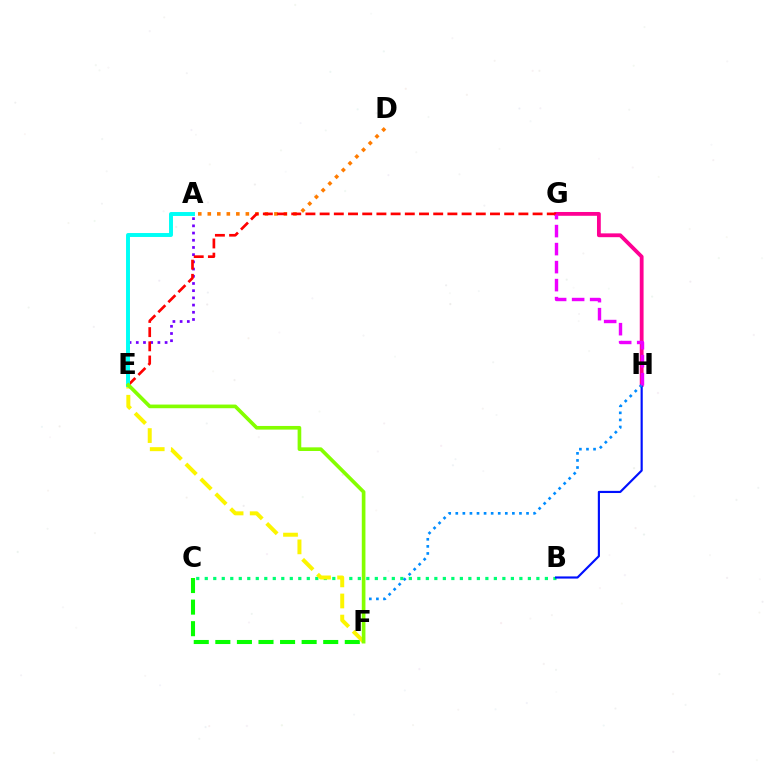{('B', 'C'): [{'color': '#00ff74', 'line_style': 'dotted', 'thickness': 2.31}], ('G', 'H'): [{'color': '#ff0094', 'line_style': 'solid', 'thickness': 2.74}, {'color': '#ee00ff', 'line_style': 'dashed', 'thickness': 2.45}], ('B', 'H'): [{'color': '#0010ff', 'line_style': 'solid', 'thickness': 1.55}], ('F', 'H'): [{'color': '#008cff', 'line_style': 'dotted', 'thickness': 1.92}], ('A', 'D'): [{'color': '#ff7c00', 'line_style': 'dotted', 'thickness': 2.59}], ('C', 'F'): [{'color': '#08ff00', 'line_style': 'dashed', 'thickness': 2.93}], ('E', 'F'): [{'color': '#fcf500', 'line_style': 'dashed', 'thickness': 2.87}, {'color': '#84ff00', 'line_style': 'solid', 'thickness': 2.63}], ('A', 'E'): [{'color': '#7200ff', 'line_style': 'dotted', 'thickness': 1.96}, {'color': '#00fff6', 'line_style': 'solid', 'thickness': 2.83}], ('E', 'G'): [{'color': '#ff0000', 'line_style': 'dashed', 'thickness': 1.93}]}